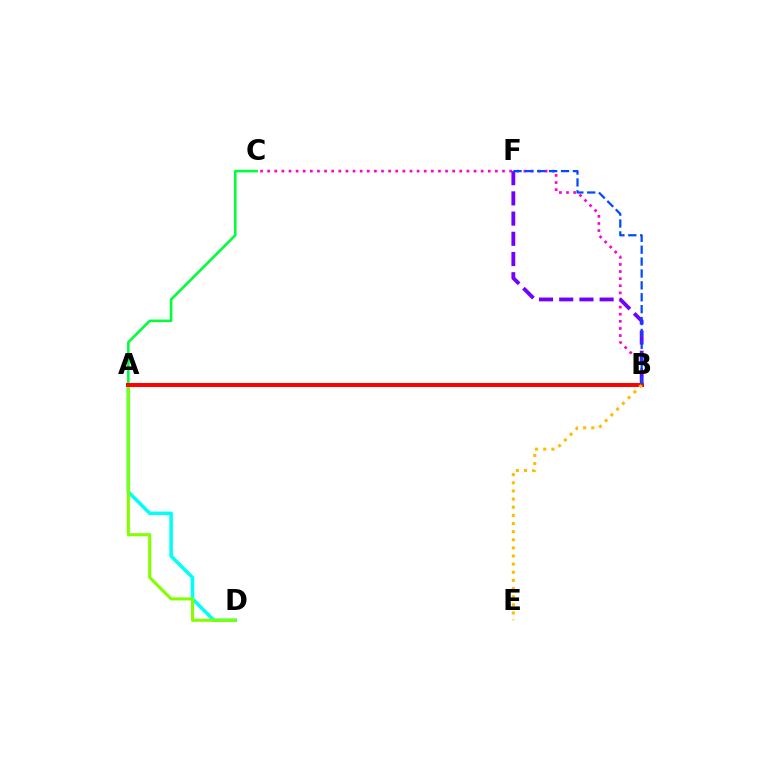{('A', 'D'): [{'color': '#00fff6', 'line_style': 'solid', 'thickness': 2.56}, {'color': '#84ff00', 'line_style': 'solid', 'thickness': 2.22}], ('B', 'C'): [{'color': '#ff00cf', 'line_style': 'dotted', 'thickness': 1.93}], ('B', 'F'): [{'color': '#7200ff', 'line_style': 'dashed', 'thickness': 2.74}, {'color': '#004bff', 'line_style': 'dashed', 'thickness': 1.62}], ('A', 'C'): [{'color': '#00ff39', 'line_style': 'solid', 'thickness': 1.86}], ('A', 'B'): [{'color': '#ff0000', 'line_style': 'solid', 'thickness': 2.86}], ('B', 'E'): [{'color': '#ffbd00', 'line_style': 'dotted', 'thickness': 2.21}]}